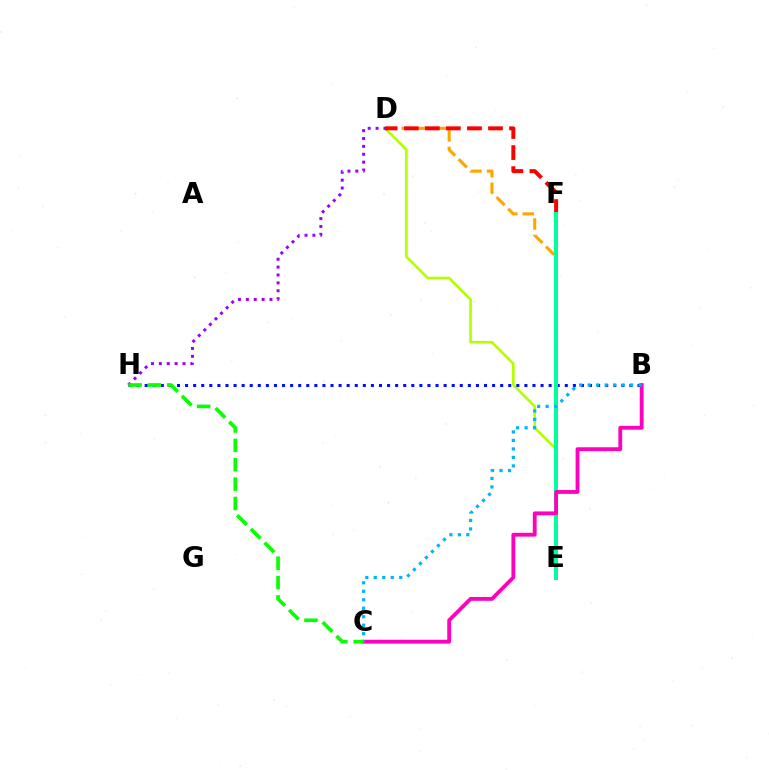{('D', 'E'): [{'color': '#b3ff00', 'line_style': 'solid', 'thickness': 1.91}, {'color': '#ffa500', 'line_style': 'dashed', 'thickness': 2.24}], ('B', 'H'): [{'color': '#0010ff', 'line_style': 'dotted', 'thickness': 2.2}], ('D', 'F'): [{'color': '#ff0000', 'line_style': 'dashed', 'thickness': 2.86}], ('E', 'F'): [{'color': '#00ff9d', 'line_style': 'solid', 'thickness': 2.87}], ('B', 'C'): [{'color': '#ff00bd', 'line_style': 'solid', 'thickness': 2.75}, {'color': '#00b5ff', 'line_style': 'dotted', 'thickness': 2.3}], ('D', 'H'): [{'color': '#9b00ff', 'line_style': 'dotted', 'thickness': 2.14}], ('C', 'H'): [{'color': '#08ff00', 'line_style': 'dashed', 'thickness': 2.63}]}